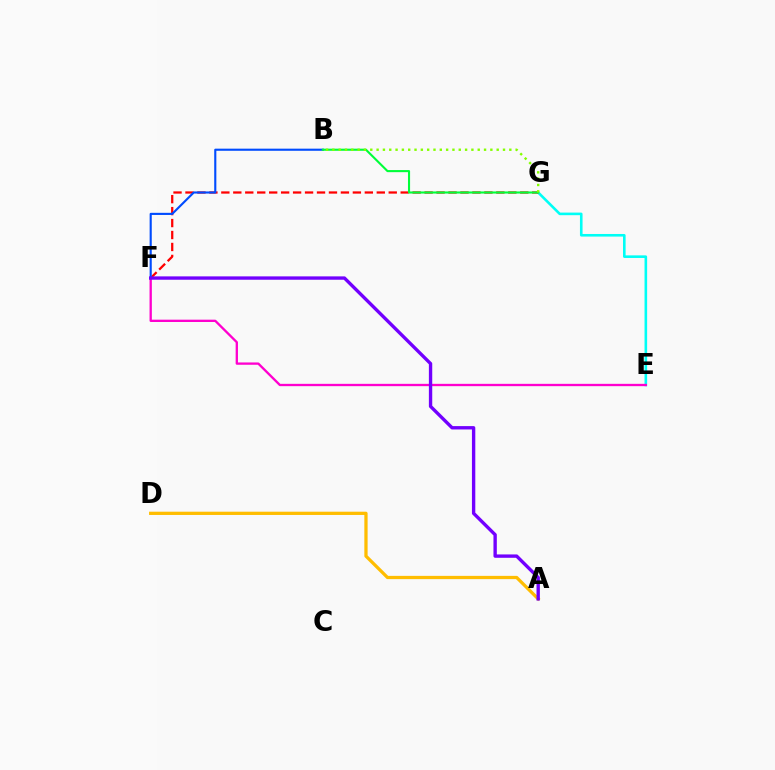{('E', 'G'): [{'color': '#00fff6', 'line_style': 'solid', 'thickness': 1.87}], ('F', 'G'): [{'color': '#ff0000', 'line_style': 'dashed', 'thickness': 1.62}], ('E', 'F'): [{'color': '#ff00cf', 'line_style': 'solid', 'thickness': 1.67}], ('A', 'D'): [{'color': '#ffbd00', 'line_style': 'solid', 'thickness': 2.35}], ('B', 'F'): [{'color': '#004bff', 'line_style': 'solid', 'thickness': 1.53}], ('B', 'G'): [{'color': '#00ff39', 'line_style': 'solid', 'thickness': 1.52}, {'color': '#84ff00', 'line_style': 'dotted', 'thickness': 1.72}], ('A', 'F'): [{'color': '#7200ff', 'line_style': 'solid', 'thickness': 2.42}]}